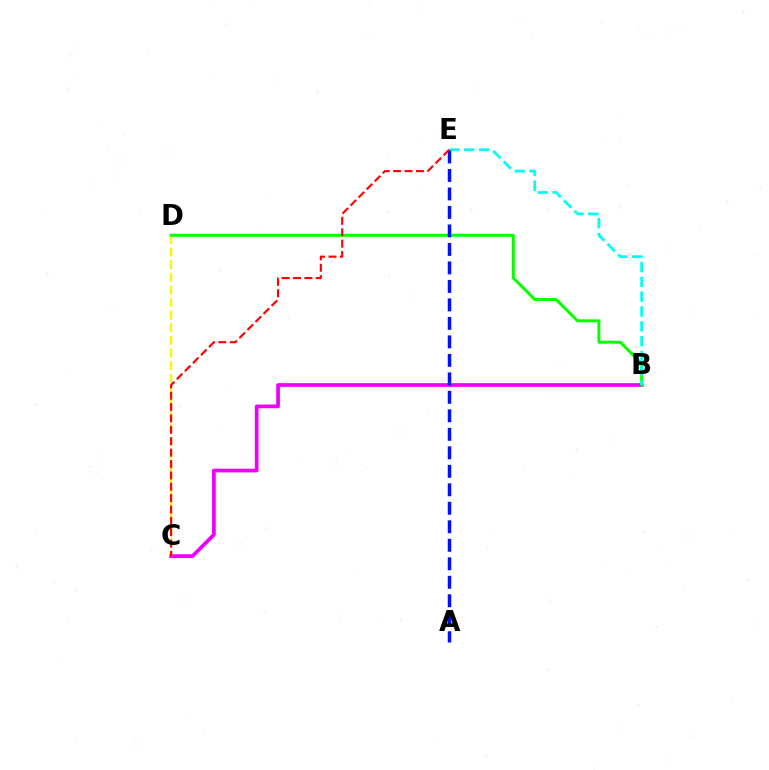{('B', 'C'): [{'color': '#ee00ff', 'line_style': 'solid', 'thickness': 2.68}], ('C', 'D'): [{'color': '#fcf500', 'line_style': 'dashed', 'thickness': 1.71}], ('B', 'D'): [{'color': '#08ff00', 'line_style': 'solid', 'thickness': 2.13}], ('B', 'E'): [{'color': '#00fff6', 'line_style': 'dashed', 'thickness': 2.02}], ('A', 'E'): [{'color': '#0010ff', 'line_style': 'dashed', 'thickness': 2.51}], ('C', 'E'): [{'color': '#ff0000', 'line_style': 'dashed', 'thickness': 1.55}]}